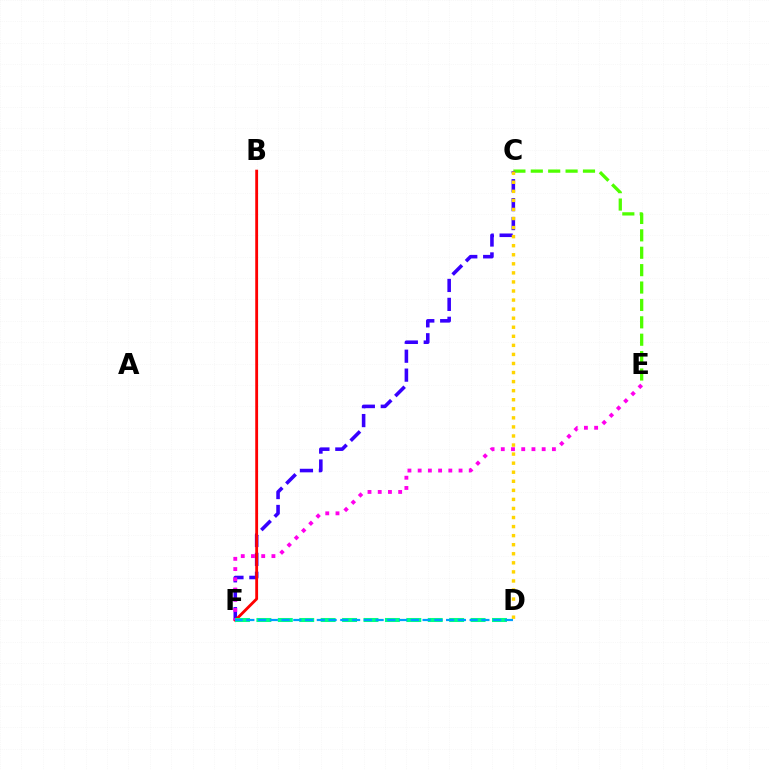{('C', 'E'): [{'color': '#4fff00', 'line_style': 'dashed', 'thickness': 2.36}], ('C', 'F'): [{'color': '#3700ff', 'line_style': 'dashed', 'thickness': 2.57}], ('B', 'F'): [{'color': '#ff0000', 'line_style': 'solid', 'thickness': 2.04}], ('E', 'F'): [{'color': '#ff00ed', 'line_style': 'dotted', 'thickness': 2.78}], ('D', 'F'): [{'color': '#00ff86', 'line_style': 'dashed', 'thickness': 2.91}, {'color': '#009eff', 'line_style': 'dashed', 'thickness': 1.6}], ('C', 'D'): [{'color': '#ffd500', 'line_style': 'dotted', 'thickness': 2.46}]}